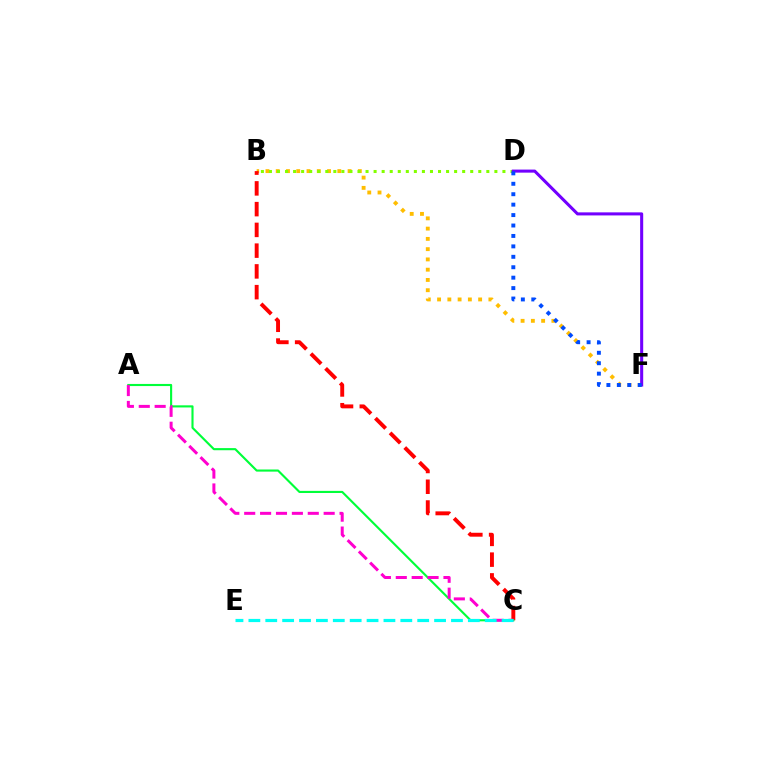{('B', 'F'): [{'color': '#ffbd00', 'line_style': 'dotted', 'thickness': 2.79}], ('B', 'C'): [{'color': '#ff0000', 'line_style': 'dashed', 'thickness': 2.82}], ('B', 'D'): [{'color': '#84ff00', 'line_style': 'dotted', 'thickness': 2.19}], ('A', 'C'): [{'color': '#00ff39', 'line_style': 'solid', 'thickness': 1.53}, {'color': '#ff00cf', 'line_style': 'dashed', 'thickness': 2.16}], ('D', 'F'): [{'color': '#7200ff', 'line_style': 'solid', 'thickness': 2.2}, {'color': '#004bff', 'line_style': 'dotted', 'thickness': 2.83}], ('C', 'E'): [{'color': '#00fff6', 'line_style': 'dashed', 'thickness': 2.29}]}